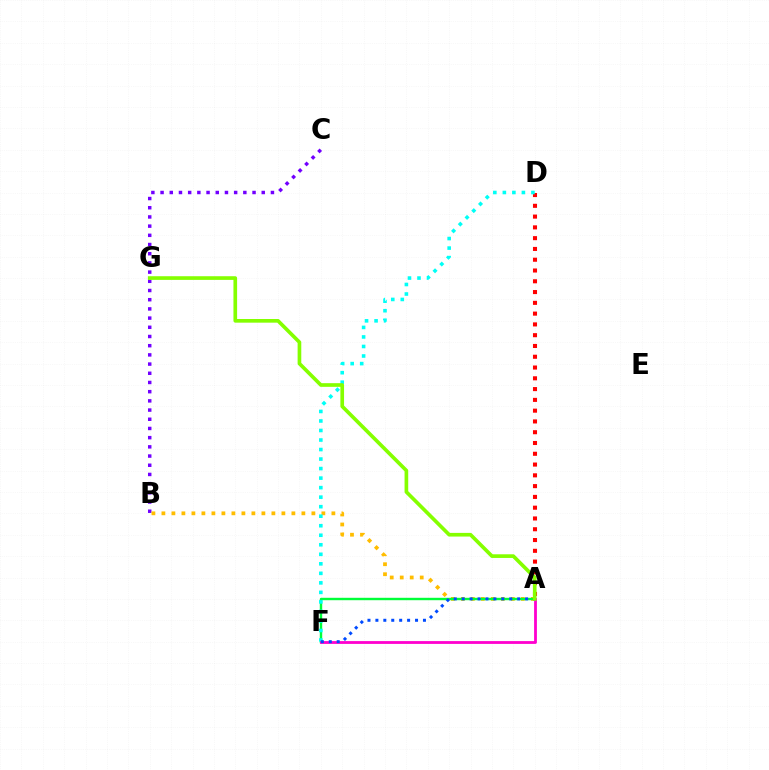{('B', 'C'): [{'color': '#7200ff', 'line_style': 'dotted', 'thickness': 2.5}], ('A', 'B'): [{'color': '#ffbd00', 'line_style': 'dotted', 'thickness': 2.72}], ('A', 'F'): [{'color': '#00ff39', 'line_style': 'solid', 'thickness': 1.74}, {'color': '#ff00cf', 'line_style': 'solid', 'thickness': 2.02}, {'color': '#004bff', 'line_style': 'dotted', 'thickness': 2.15}], ('A', 'D'): [{'color': '#ff0000', 'line_style': 'dotted', 'thickness': 2.93}], ('D', 'F'): [{'color': '#00fff6', 'line_style': 'dotted', 'thickness': 2.59}], ('A', 'G'): [{'color': '#84ff00', 'line_style': 'solid', 'thickness': 2.64}]}